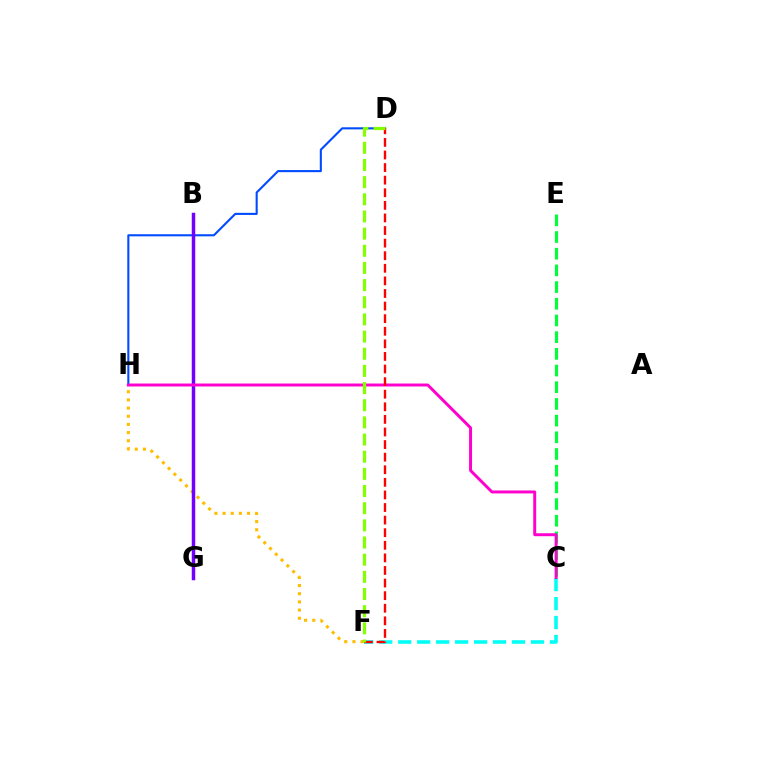{('C', 'F'): [{'color': '#00fff6', 'line_style': 'dashed', 'thickness': 2.58}], ('D', 'H'): [{'color': '#004bff', 'line_style': 'solid', 'thickness': 1.51}], ('C', 'E'): [{'color': '#00ff39', 'line_style': 'dashed', 'thickness': 2.27}], ('F', 'H'): [{'color': '#ffbd00', 'line_style': 'dotted', 'thickness': 2.22}], ('B', 'G'): [{'color': '#7200ff', 'line_style': 'solid', 'thickness': 2.51}], ('C', 'H'): [{'color': '#ff00cf', 'line_style': 'solid', 'thickness': 2.13}], ('D', 'F'): [{'color': '#ff0000', 'line_style': 'dashed', 'thickness': 1.71}, {'color': '#84ff00', 'line_style': 'dashed', 'thickness': 2.33}]}